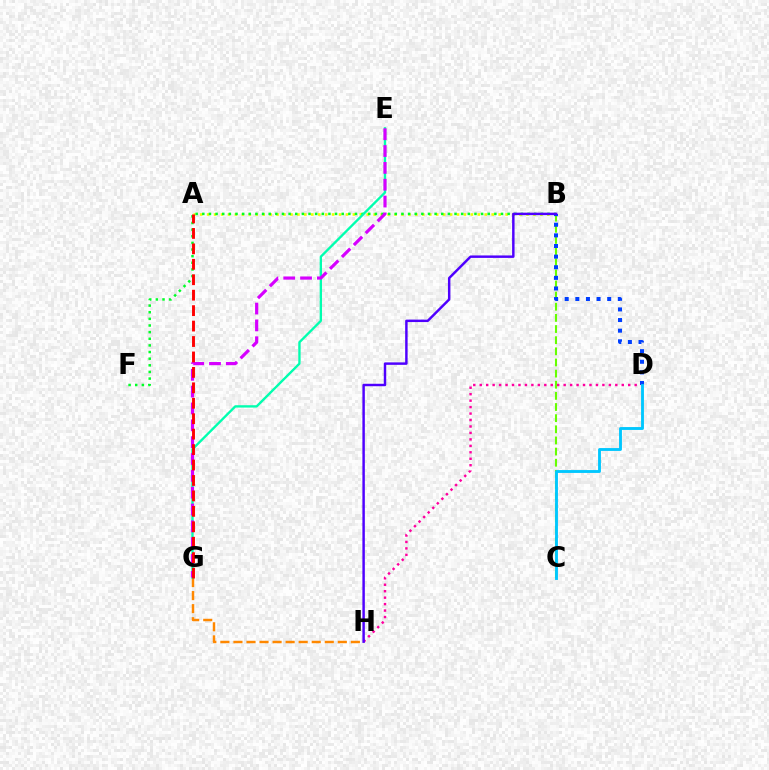{('B', 'C'): [{'color': '#66ff00', 'line_style': 'dashed', 'thickness': 1.51}], ('A', 'B'): [{'color': '#eeff00', 'line_style': 'dotted', 'thickness': 1.89}], ('B', 'F'): [{'color': '#00ff27', 'line_style': 'dotted', 'thickness': 1.8}], ('B', 'D'): [{'color': '#003fff', 'line_style': 'dotted', 'thickness': 2.89}], ('D', 'H'): [{'color': '#ff00a0', 'line_style': 'dotted', 'thickness': 1.75}], ('G', 'H'): [{'color': '#ff8800', 'line_style': 'dashed', 'thickness': 1.77}], ('E', 'G'): [{'color': '#00ffaf', 'line_style': 'solid', 'thickness': 1.69}, {'color': '#d600ff', 'line_style': 'dashed', 'thickness': 2.29}], ('C', 'D'): [{'color': '#00c7ff', 'line_style': 'solid', 'thickness': 2.06}], ('B', 'H'): [{'color': '#4f00ff', 'line_style': 'solid', 'thickness': 1.77}], ('A', 'G'): [{'color': '#ff0000', 'line_style': 'dashed', 'thickness': 2.1}]}